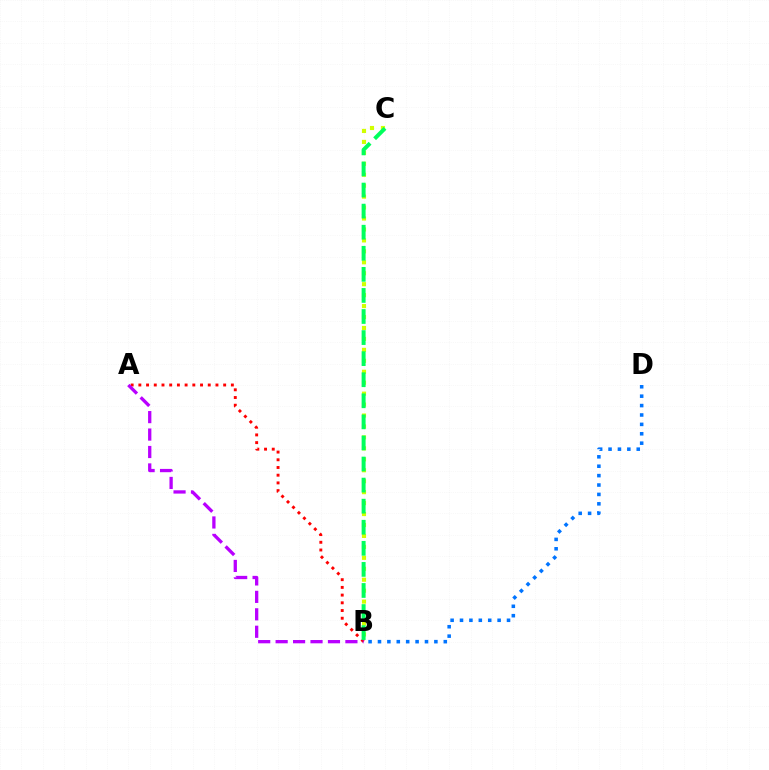{('B', 'D'): [{'color': '#0074ff', 'line_style': 'dotted', 'thickness': 2.55}], ('B', 'C'): [{'color': '#d1ff00', 'line_style': 'dotted', 'thickness': 2.97}, {'color': '#00ff5c', 'line_style': 'dashed', 'thickness': 2.86}], ('A', 'B'): [{'color': '#ff0000', 'line_style': 'dotted', 'thickness': 2.09}, {'color': '#b900ff', 'line_style': 'dashed', 'thickness': 2.37}]}